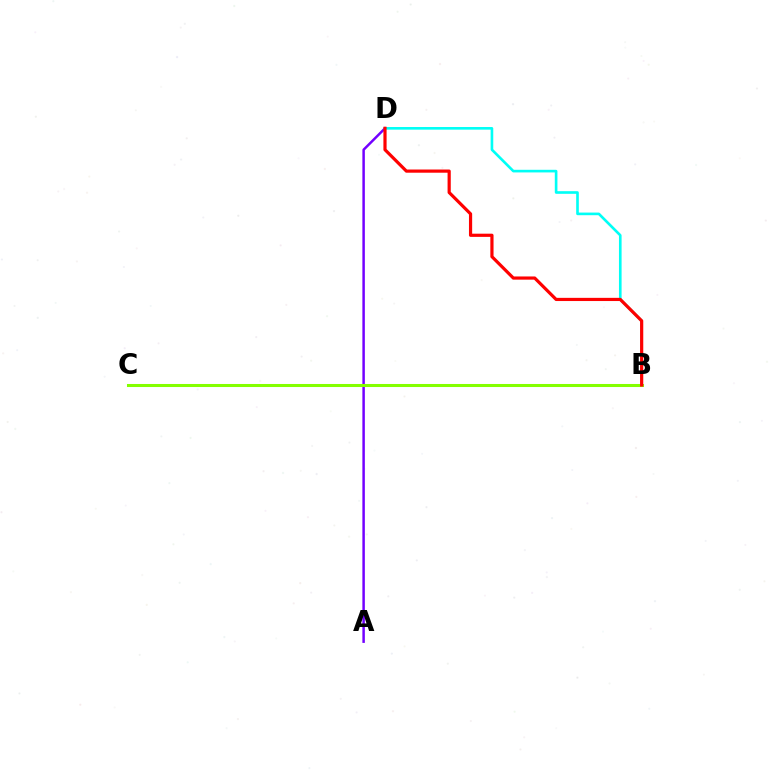{('A', 'D'): [{'color': '#7200ff', 'line_style': 'solid', 'thickness': 1.79}], ('B', 'D'): [{'color': '#00fff6', 'line_style': 'solid', 'thickness': 1.9}, {'color': '#ff0000', 'line_style': 'solid', 'thickness': 2.3}], ('B', 'C'): [{'color': '#84ff00', 'line_style': 'solid', 'thickness': 2.19}]}